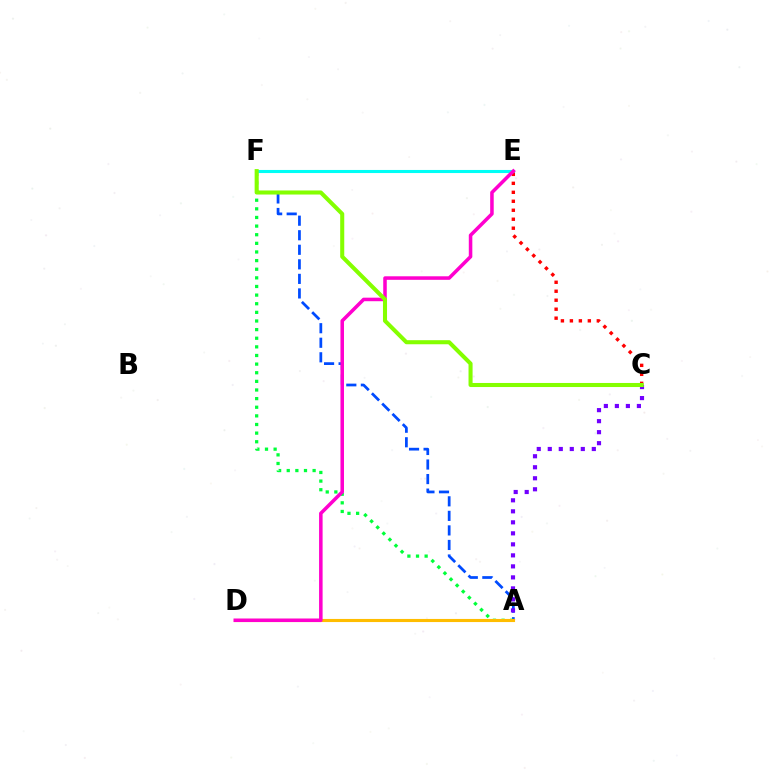{('A', 'F'): [{'color': '#004bff', 'line_style': 'dashed', 'thickness': 1.98}, {'color': '#00ff39', 'line_style': 'dotted', 'thickness': 2.34}], ('A', 'C'): [{'color': '#7200ff', 'line_style': 'dotted', 'thickness': 2.99}], ('A', 'D'): [{'color': '#ffbd00', 'line_style': 'solid', 'thickness': 2.24}], ('E', 'F'): [{'color': '#00fff6', 'line_style': 'solid', 'thickness': 2.22}], ('C', 'E'): [{'color': '#ff0000', 'line_style': 'dotted', 'thickness': 2.44}], ('D', 'E'): [{'color': '#ff00cf', 'line_style': 'solid', 'thickness': 2.54}], ('C', 'F'): [{'color': '#84ff00', 'line_style': 'solid', 'thickness': 2.93}]}